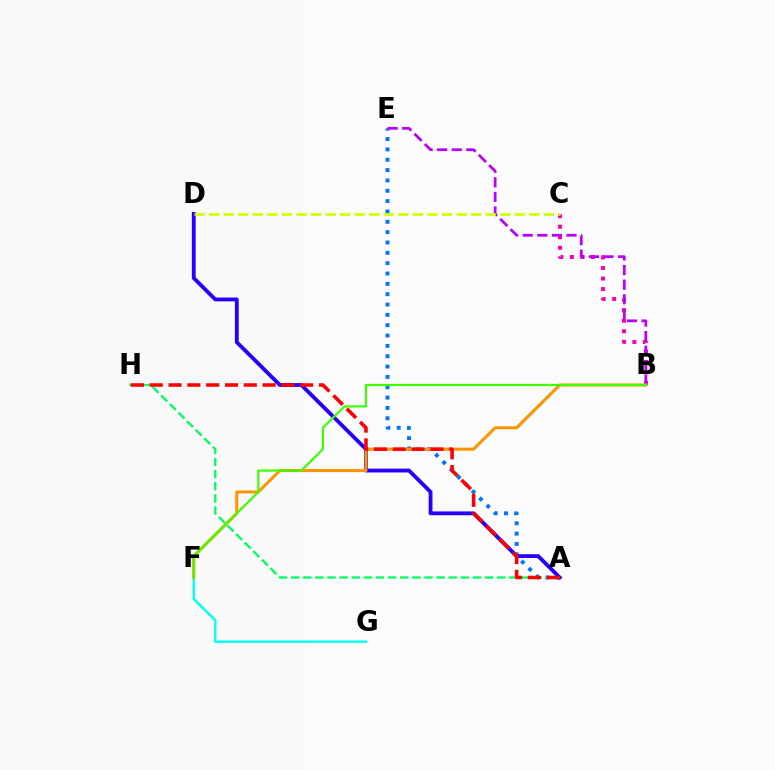{('A', 'E'): [{'color': '#0074ff', 'line_style': 'dotted', 'thickness': 2.81}], ('B', 'C'): [{'color': '#ff00ac', 'line_style': 'dotted', 'thickness': 2.86}], ('F', 'G'): [{'color': '#00fff6', 'line_style': 'solid', 'thickness': 1.73}], ('B', 'E'): [{'color': '#b900ff', 'line_style': 'dashed', 'thickness': 1.98}], ('A', 'D'): [{'color': '#2500ff', 'line_style': 'solid', 'thickness': 2.76}], ('B', 'F'): [{'color': '#ff9400', 'line_style': 'solid', 'thickness': 2.18}, {'color': '#3dff00', 'line_style': 'solid', 'thickness': 1.57}], ('A', 'H'): [{'color': '#00ff5c', 'line_style': 'dashed', 'thickness': 1.65}, {'color': '#ff0000', 'line_style': 'dashed', 'thickness': 2.55}], ('C', 'D'): [{'color': '#d1ff00', 'line_style': 'dashed', 'thickness': 1.98}]}